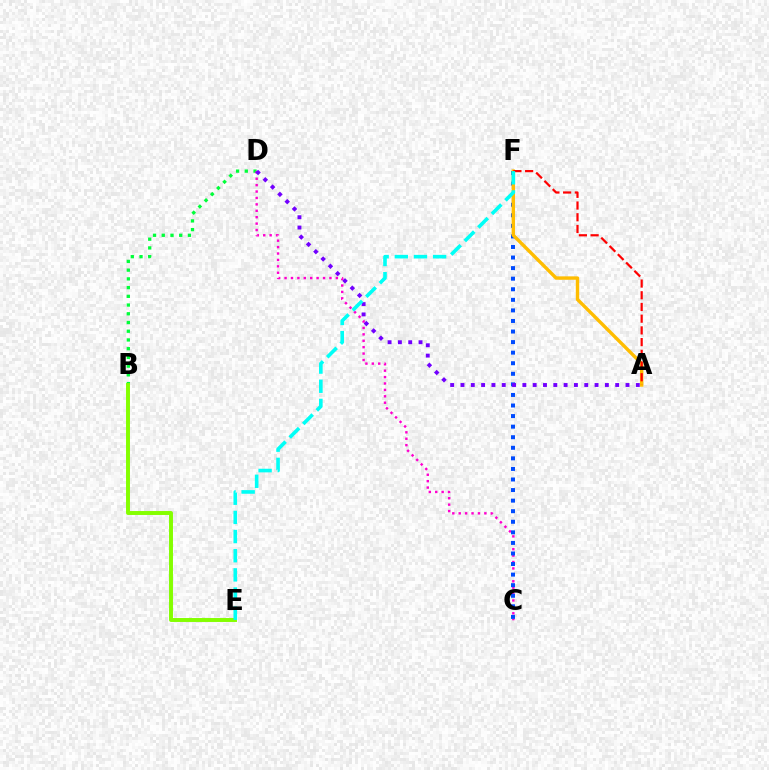{('B', 'D'): [{'color': '#00ff39', 'line_style': 'dotted', 'thickness': 2.37}], ('C', 'D'): [{'color': '#ff00cf', 'line_style': 'dotted', 'thickness': 1.74}], ('C', 'F'): [{'color': '#004bff', 'line_style': 'dotted', 'thickness': 2.87}], ('A', 'F'): [{'color': '#ffbd00', 'line_style': 'solid', 'thickness': 2.45}, {'color': '#ff0000', 'line_style': 'dashed', 'thickness': 1.59}], ('A', 'D'): [{'color': '#7200ff', 'line_style': 'dotted', 'thickness': 2.8}], ('B', 'E'): [{'color': '#84ff00', 'line_style': 'solid', 'thickness': 2.84}], ('E', 'F'): [{'color': '#00fff6', 'line_style': 'dashed', 'thickness': 2.6}]}